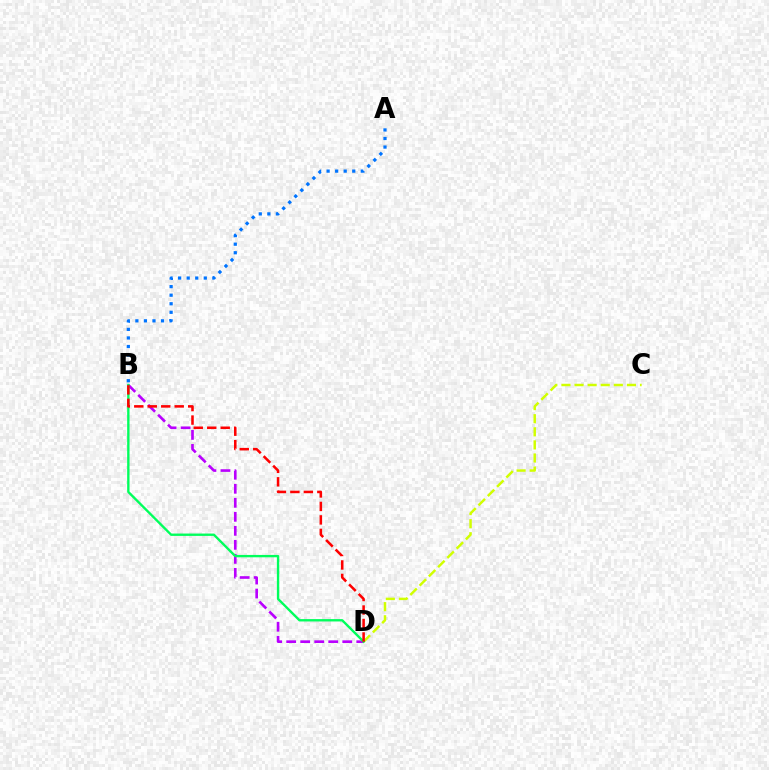{('B', 'D'): [{'color': '#b900ff', 'line_style': 'dashed', 'thickness': 1.9}, {'color': '#00ff5c', 'line_style': 'solid', 'thickness': 1.7}, {'color': '#ff0000', 'line_style': 'dashed', 'thickness': 1.83}], ('A', 'B'): [{'color': '#0074ff', 'line_style': 'dotted', 'thickness': 2.32}], ('C', 'D'): [{'color': '#d1ff00', 'line_style': 'dashed', 'thickness': 1.78}]}